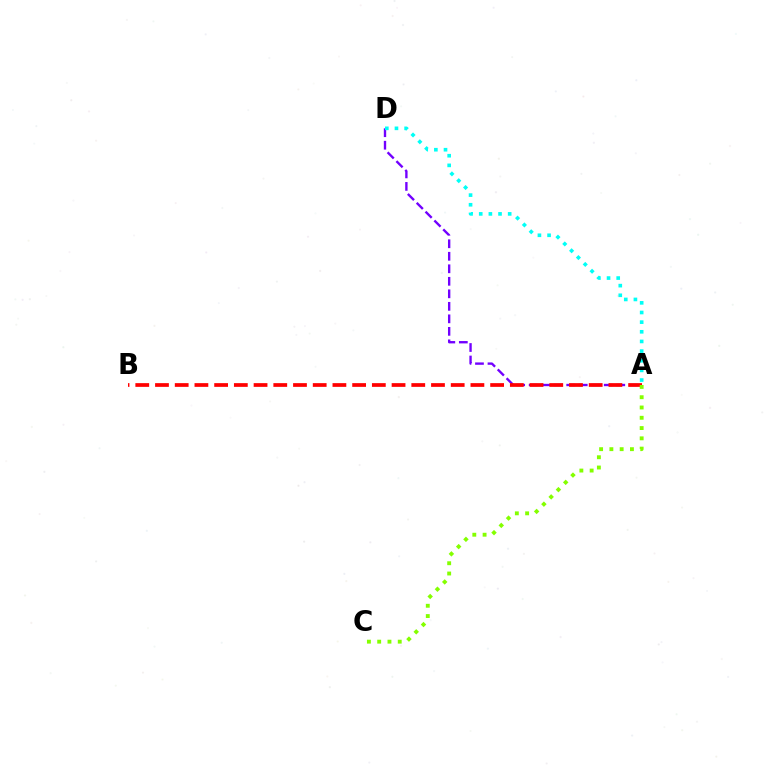{('A', 'D'): [{'color': '#7200ff', 'line_style': 'dashed', 'thickness': 1.7}, {'color': '#00fff6', 'line_style': 'dotted', 'thickness': 2.62}], ('A', 'B'): [{'color': '#ff0000', 'line_style': 'dashed', 'thickness': 2.68}], ('A', 'C'): [{'color': '#84ff00', 'line_style': 'dotted', 'thickness': 2.79}]}